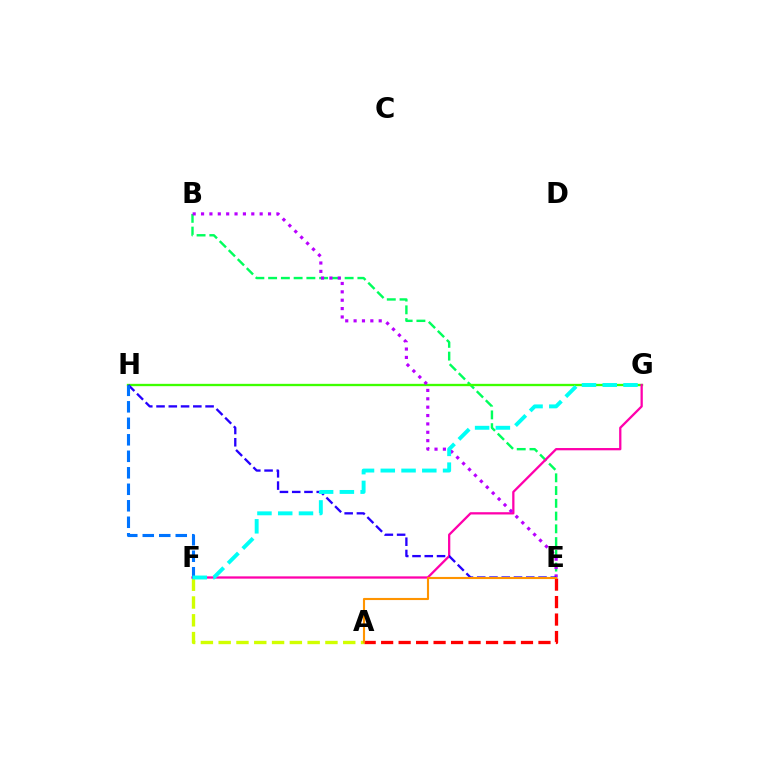{('B', 'E'): [{'color': '#00ff5c', 'line_style': 'dashed', 'thickness': 1.73}, {'color': '#b900ff', 'line_style': 'dotted', 'thickness': 2.27}], ('G', 'H'): [{'color': '#3dff00', 'line_style': 'solid', 'thickness': 1.68}], ('A', 'F'): [{'color': '#d1ff00', 'line_style': 'dashed', 'thickness': 2.42}], ('F', 'G'): [{'color': '#ff00ac', 'line_style': 'solid', 'thickness': 1.64}, {'color': '#00fff6', 'line_style': 'dashed', 'thickness': 2.82}], ('E', 'H'): [{'color': '#2500ff', 'line_style': 'dashed', 'thickness': 1.67}], ('F', 'H'): [{'color': '#0074ff', 'line_style': 'dashed', 'thickness': 2.24}], ('A', 'E'): [{'color': '#ff0000', 'line_style': 'dashed', 'thickness': 2.37}, {'color': '#ff9400', 'line_style': 'solid', 'thickness': 1.53}]}